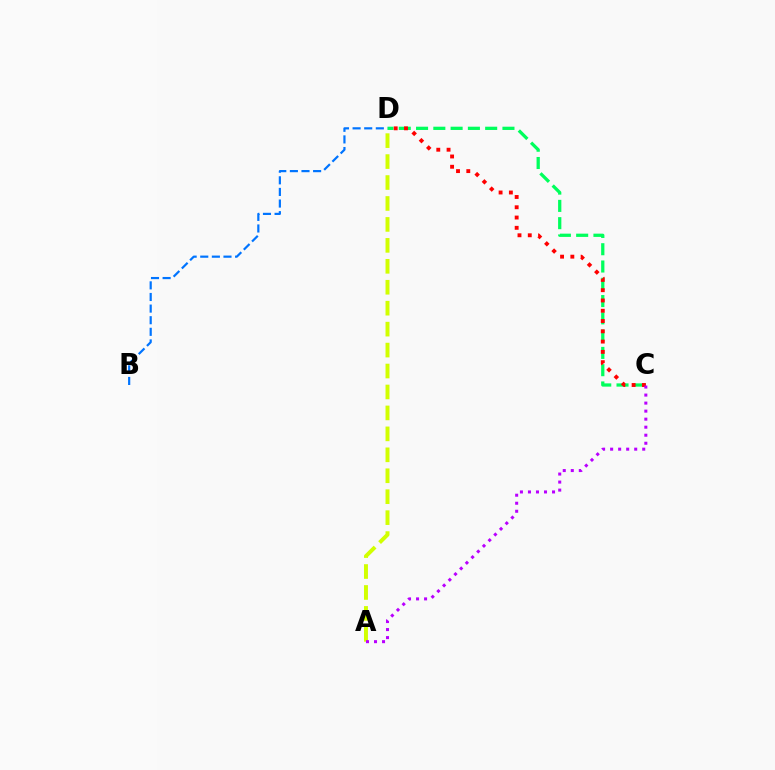{('C', 'D'): [{'color': '#00ff5c', 'line_style': 'dashed', 'thickness': 2.35}, {'color': '#ff0000', 'line_style': 'dotted', 'thickness': 2.79}], ('A', 'D'): [{'color': '#d1ff00', 'line_style': 'dashed', 'thickness': 2.85}], ('A', 'C'): [{'color': '#b900ff', 'line_style': 'dotted', 'thickness': 2.18}], ('B', 'D'): [{'color': '#0074ff', 'line_style': 'dashed', 'thickness': 1.58}]}